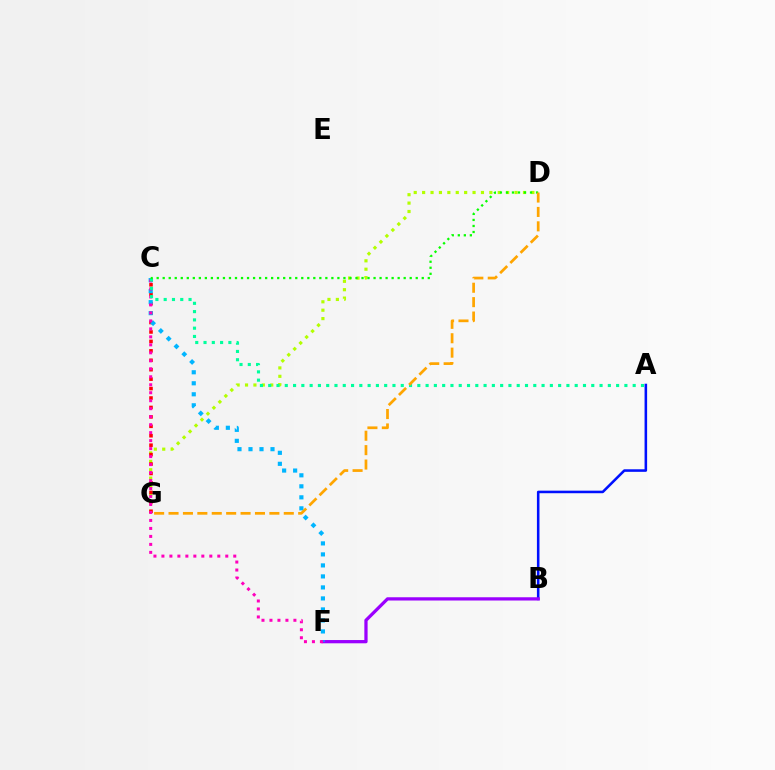{('D', 'G'): [{'color': '#b3ff00', 'line_style': 'dotted', 'thickness': 2.28}, {'color': '#ffa500', 'line_style': 'dashed', 'thickness': 1.96}], ('A', 'B'): [{'color': '#0010ff', 'line_style': 'solid', 'thickness': 1.84}], ('C', 'G'): [{'color': '#ff0000', 'line_style': 'dotted', 'thickness': 2.56}], ('B', 'F'): [{'color': '#9b00ff', 'line_style': 'solid', 'thickness': 2.34}], ('C', 'F'): [{'color': '#00b5ff', 'line_style': 'dotted', 'thickness': 2.99}, {'color': '#ff00bd', 'line_style': 'dotted', 'thickness': 2.17}], ('A', 'C'): [{'color': '#00ff9d', 'line_style': 'dotted', 'thickness': 2.25}], ('C', 'D'): [{'color': '#08ff00', 'line_style': 'dotted', 'thickness': 1.64}]}